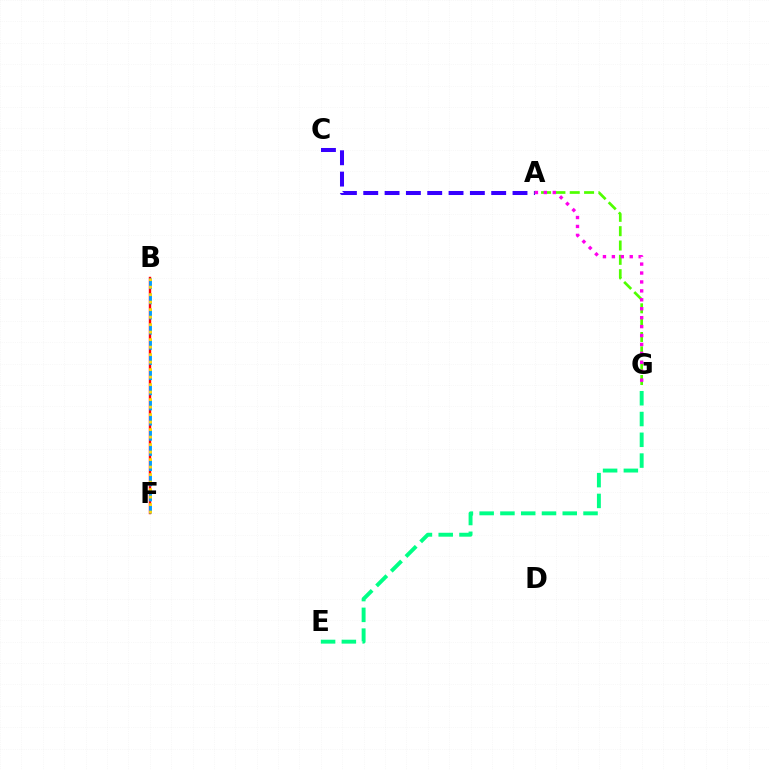{('A', 'C'): [{'color': '#3700ff', 'line_style': 'dashed', 'thickness': 2.9}], ('B', 'F'): [{'color': '#ff0000', 'line_style': 'solid', 'thickness': 1.73}, {'color': '#009eff', 'line_style': 'dashed', 'thickness': 2.06}, {'color': '#ffd500', 'line_style': 'dotted', 'thickness': 2.04}], ('A', 'G'): [{'color': '#4fff00', 'line_style': 'dashed', 'thickness': 1.95}, {'color': '#ff00ed', 'line_style': 'dotted', 'thickness': 2.43}], ('E', 'G'): [{'color': '#00ff86', 'line_style': 'dashed', 'thickness': 2.82}]}